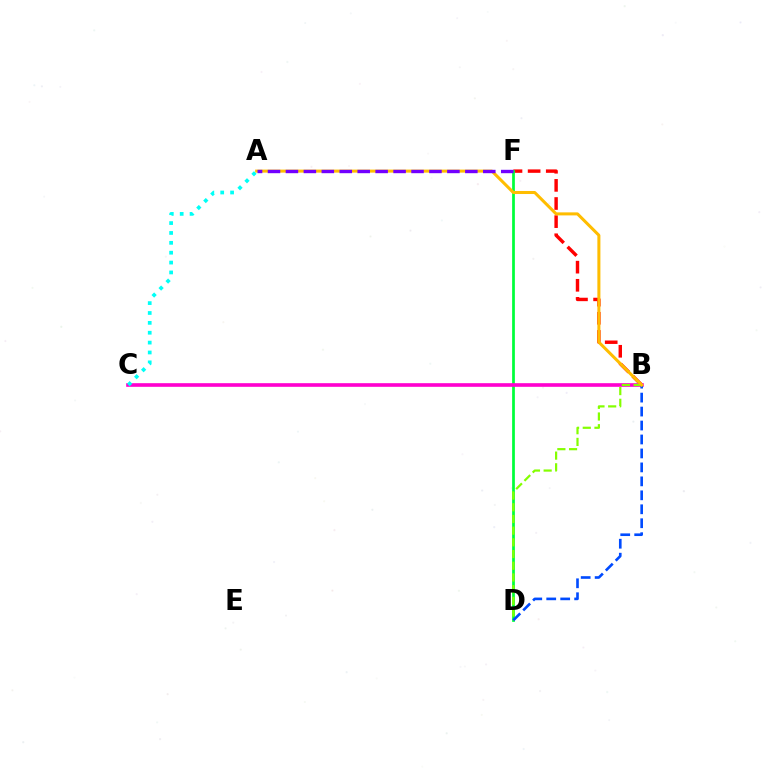{('B', 'F'): [{'color': '#ff0000', 'line_style': 'dashed', 'thickness': 2.46}], ('D', 'F'): [{'color': '#00ff39', 'line_style': 'solid', 'thickness': 1.97}], ('B', 'C'): [{'color': '#ff00cf', 'line_style': 'solid', 'thickness': 2.62}], ('B', 'D'): [{'color': '#004bff', 'line_style': 'dashed', 'thickness': 1.9}, {'color': '#84ff00', 'line_style': 'dashed', 'thickness': 1.59}], ('A', 'B'): [{'color': '#ffbd00', 'line_style': 'solid', 'thickness': 2.18}], ('A', 'F'): [{'color': '#7200ff', 'line_style': 'dashed', 'thickness': 2.44}], ('A', 'C'): [{'color': '#00fff6', 'line_style': 'dotted', 'thickness': 2.68}]}